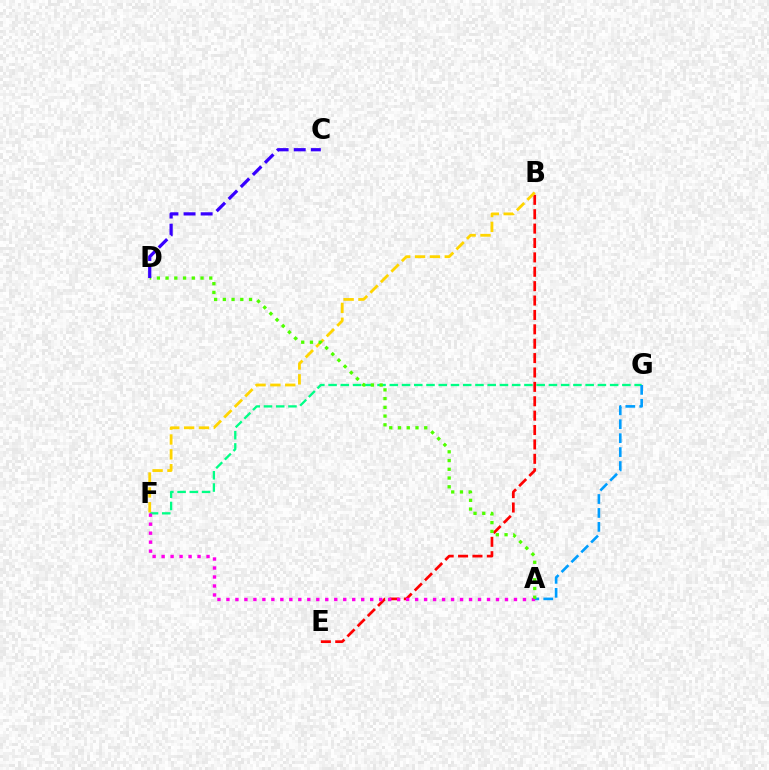{('F', 'G'): [{'color': '#00ff86', 'line_style': 'dashed', 'thickness': 1.66}], ('B', 'E'): [{'color': '#ff0000', 'line_style': 'dashed', 'thickness': 1.95}], ('B', 'F'): [{'color': '#ffd500', 'line_style': 'dashed', 'thickness': 2.02}], ('A', 'G'): [{'color': '#009eff', 'line_style': 'dashed', 'thickness': 1.89}], ('A', 'F'): [{'color': '#ff00ed', 'line_style': 'dotted', 'thickness': 2.44}], ('A', 'D'): [{'color': '#4fff00', 'line_style': 'dotted', 'thickness': 2.37}], ('C', 'D'): [{'color': '#3700ff', 'line_style': 'dashed', 'thickness': 2.32}]}